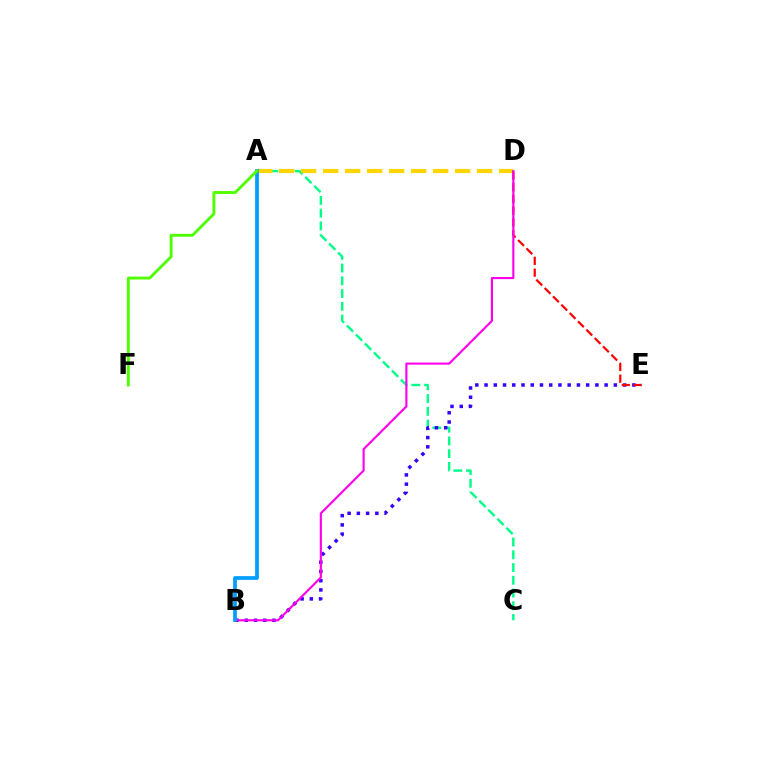{('A', 'C'): [{'color': '#00ff86', 'line_style': 'dashed', 'thickness': 1.73}], ('B', 'E'): [{'color': '#3700ff', 'line_style': 'dotted', 'thickness': 2.51}], ('A', 'D'): [{'color': '#ffd500', 'line_style': 'dashed', 'thickness': 2.99}], ('D', 'E'): [{'color': '#ff0000', 'line_style': 'dashed', 'thickness': 1.6}], ('B', 'D'): [{'color': '#ff00ed', 'line_style': 'solid', 'thickness': 1.55}], ('A', 'B'): [{'color': '#009eff', 'line_style': 'solid', 'thickness': 2.69}], ('A', 'F'): [{'color': '#4fff00', 'line_style': 'solid', 'thickness': 2.08}]}